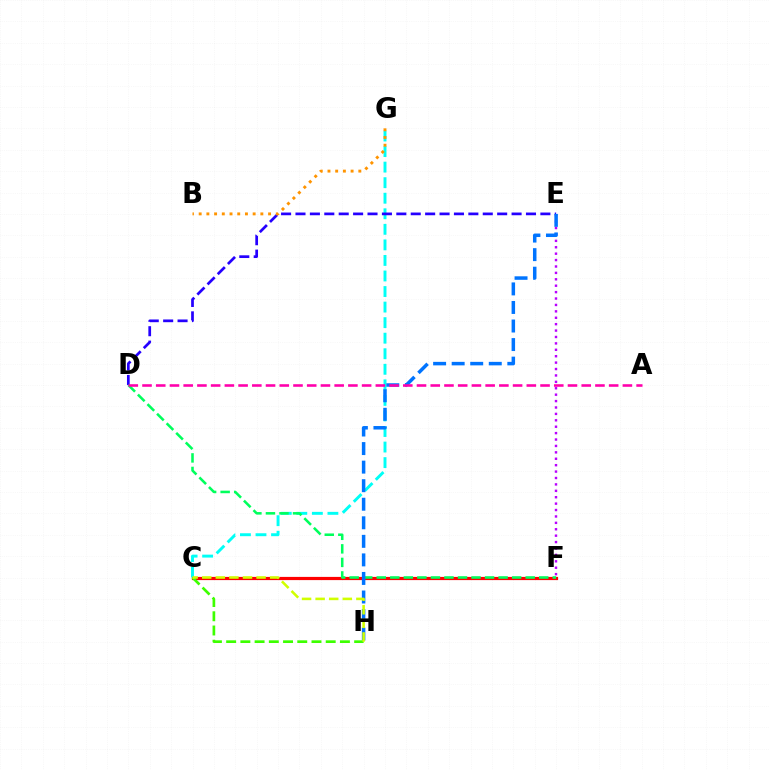{('C', 'F'): [{'color': '#ff0000', 'line_style': 'solid', 'thickness': 2.3}], ('E', 'F'): [{'color': '#b900ff', 'line_style': 'dotted', 'thickness': 1.74}], ('C', 'G'): [{'color': '#00fff6', 'line_style': 'dashed', 'thickness': 2.11}], ('D', 'E'): [{'color': '#2500ff', 'line_style': 'dashed', 'thickness': 1.96}], ('D', 'F'): [{'color': '#00ff5c', 'line_style': 'dashed', 'thickness': 1.84}], ('E', 'H'): [{'color': '#0074ff', 'line_style': 'dashed', 'thickness': 2.52}], ('C', 'H'): [{'color': '#3dff00', 'line_style': 'dashed', 'thickness': 1.93}, {'color': '#d1ff00', 'line_style': 'dashed', 'thickness': 1.85}], ('B', 'G'): [{'color': '#ff9400', 'line_style': 'dotted', 'thickness': 2.1}], ('A', 'D'): [{'color': '#ff00ac', 'line_style': 'dashed', 'thickness': 1.86}]}